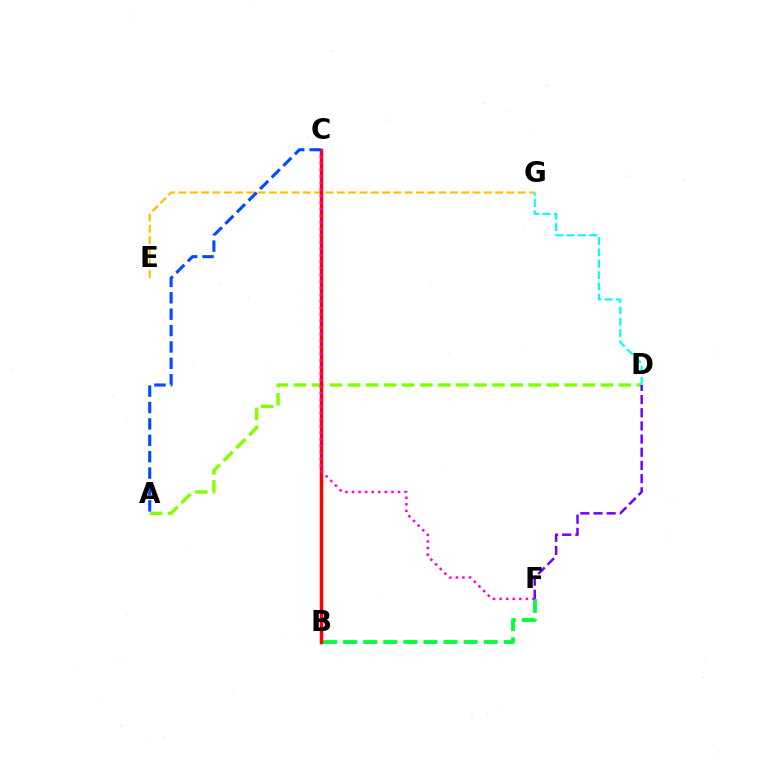{('A', 'D'): [{'color': '#84ff00', 'line_style': 'dashed', 'thickness': 2.45}], ('E', 'G'): [{'color': '#ffbd00', 'line_style': 'dashed', 'thickness': 1.54}], ('B', 'F'): [{'color': '#00ff39', 'line_style': 'dashed', 'thickness': 2.73}], ('B', 'C'): [{'color': '#ff0000', 'line_style': 'solid', 'thickness': 2.5}], ('C', 'F'): [{'color': '#ff00cf', 'line_style': 'dotted', 'thickness': 1.79}], ('D', 'F'): [{'color': '#7200ff', 'line_style': 'dashed', 'thickness': 1.79}], ('D', 'G'): [{'color': '#00fff6', 'line_style': 'dashed', 'thickness': 1.54}], ('A', 'C'): [{'color': '#004bff', 'line_style': 'dashed', 'thickness': 2.23}]}